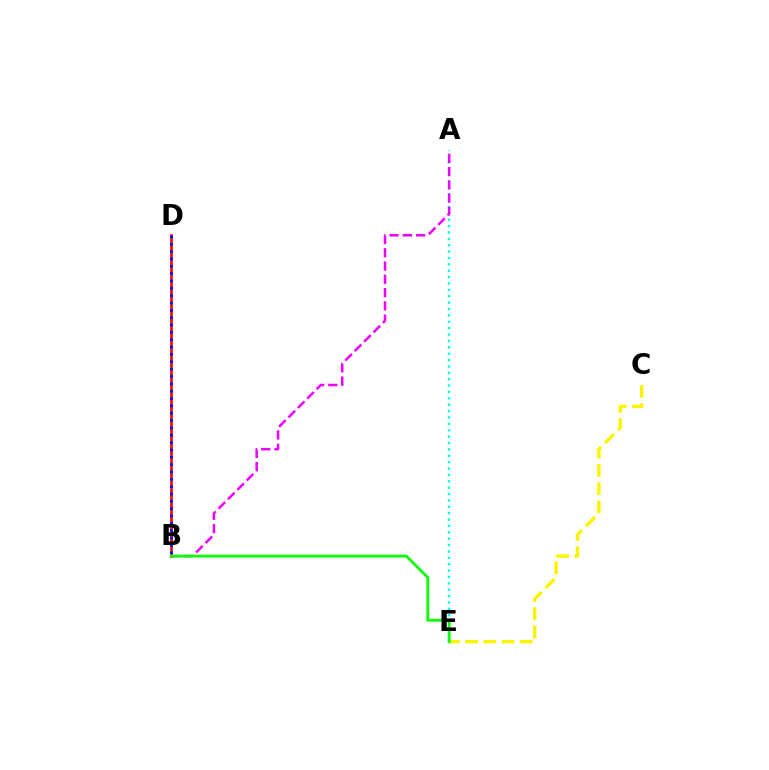{('C', 'E'): [{'color': '#fcf500', 'line_style': 'dashed', 'thickness': 2.48}], ('B', 'D'): [{'color': '#ff0000', 'line_style': 'solid', 'thickness': 1.89}, {'color': '#0010ff', 'line_style': 'dotted', 'thickness': 2.0}], ('A', 'E'): [{'color': '#00fff6', 'line_style': 'dotted', 'thickness': 1.73}], ('A', 'B'): [{'color': '#ee00ff', 'line_style': 'dashed', 'thickness': 1.8}], ('B', 'E'): [{'color': '#08ff00', 'line_style': 'solid', 'thickness': 2.01}]}